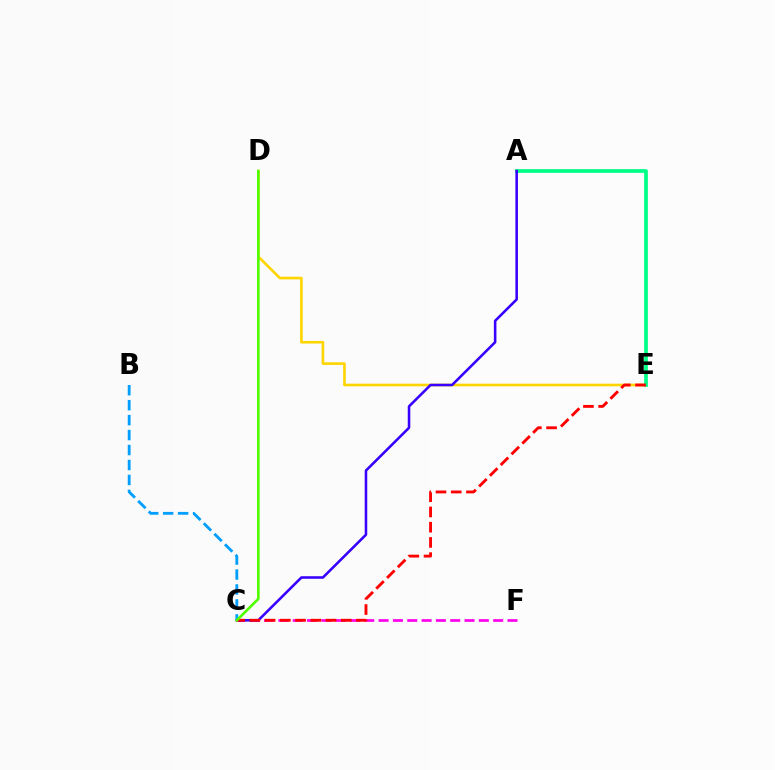{('C', 'F'): [{'color': '#ff00ed', 'line_style': 'dashed', 'thickness': 1.95}], ('D', 'E'): [{'color': '#ffd500', 'line_style': 'solid', 'thickness': 1.9}], ('A', 'E'): [{'color': '#00ff86', 'line_style': 'solid', 'thickness': 2.68}], ('A', 'C'): [{'color': '#3700ff', 'line_style': 'solid', 'thickness': 1.85}], ('C', 'E'): [{'color': '#ff0000', 'line_style': 'dashed', 'thickness': 2.07}], ('B', 'C'): [{'color': '#009eff', 'line_style': 'dashed', 'thickness': 2.03}], ('C', 'D'): [{'color': '#4fff00', 'line_style': 'solid', 'thickness': 1.9}]}